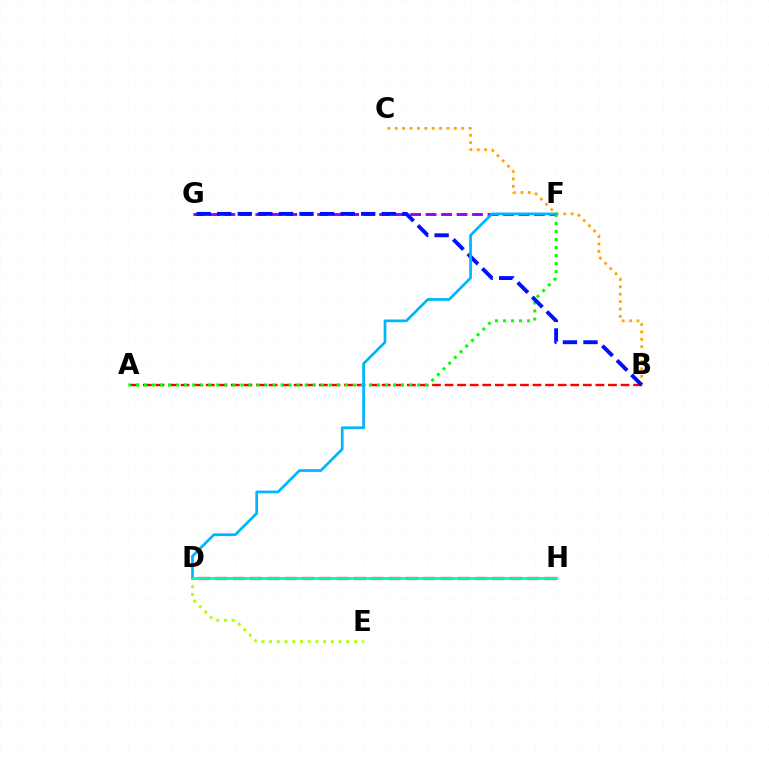{('B', 'C'): [{'color': '#ffa500', 'line_style': 'dotted', 'thickness': 2.01}], ('A', 'B'): [{'color': '#ff0000', 'line_style': 'dashed', 'thickness': 1.71}], ('F', 'G'): [{'color': '#9b00ff', 'line_style': 'dashed', 'thickness': 2.1}], ('A', 'F'): [{'color': '#08ff00', 'line_style': 'dotted', 'thickness': 2.18}], ('D', 'E'): [{'color': '#b3ff00', 'line_style': 'dotted', 'thickness': 2.1}], ('D', 'H'): [{'color': '#ff00bd', 'line_style': 'dashed', 'thickness': 2.35}, {'color': '#00ff9d', 'line_style': 'solid', 'thickness': 2.02}], ('B', 'G'): [{'color': '#0010ff', 'line_style': 'dashed', 'thickness': 2.79}], ('D', 'F'): [{'color': '#00b5ff', 'line_style': 'solid', 'thickness': 1.96}]}